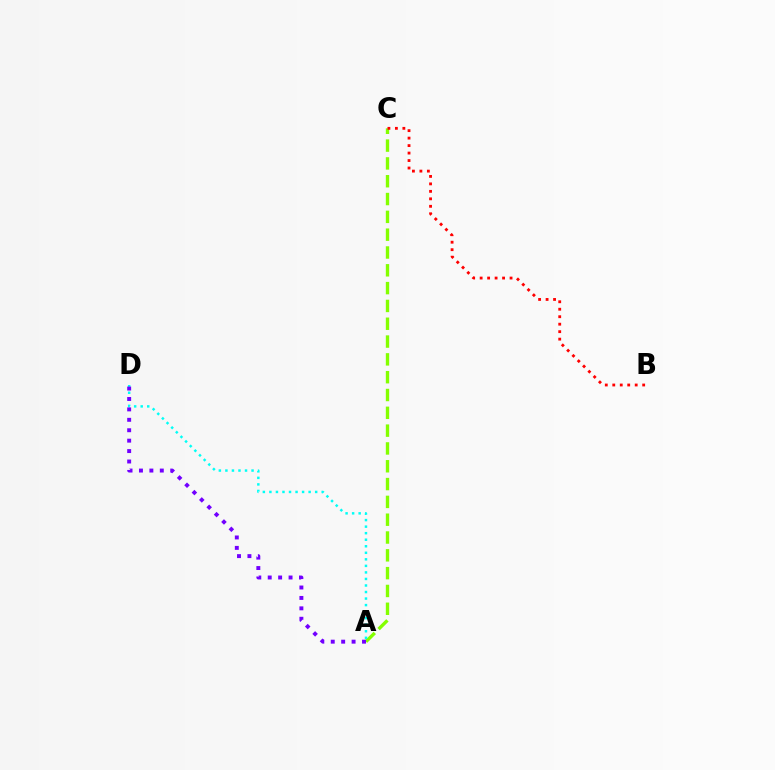{('A', 'C'): [{'color': '#84ff00', 'line_style': 'dashed', 'thickness': 2.42}], ('B', 'C'): [{'color': '#ff0000', 'line_style': 'dotted', 'thickness': 2.03}], ('A', 'D'): [{'color': '#00fff6', 'line_style': 'dotted', 'thickness': 1.78}, {'color': '#7200ff', 'line_style': 'dotted', 'thickness': 2.83}]}